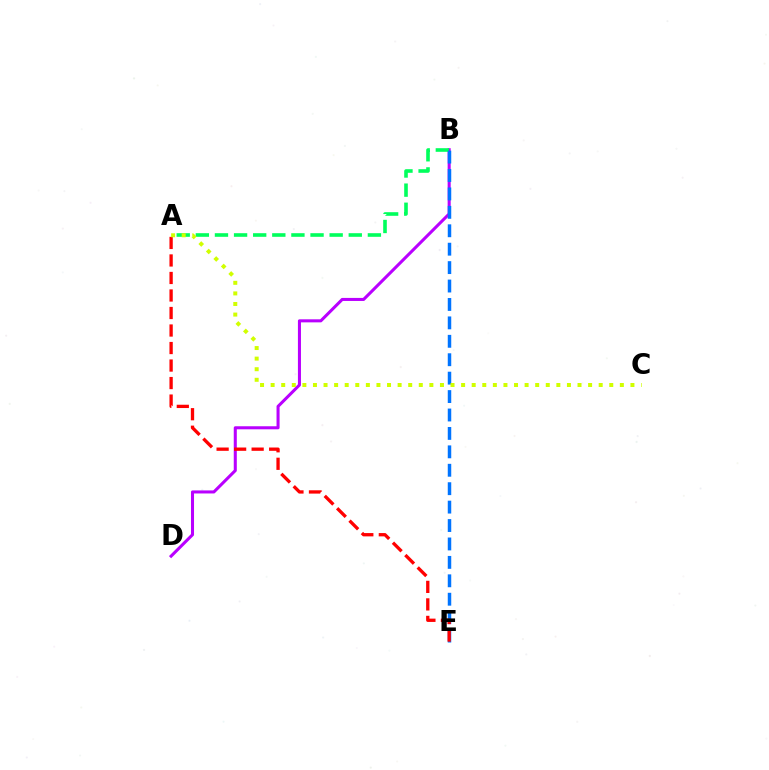{('B', 'D'): [{'color': '#b900ff', 'line_style': 'solid', 'thickness': 2.2}], ('A', 'B'): [{'color': '#00ff5c', 'line_style': 'dashed', 'thickness': 2.6}], ('B', 'E'): [{'color': '#0074ff', 'line_style': 'dashed', 'thickness': 2.5}], ('A', 'E'): [{'color': '#ff0000', 'line_style': 'dashed', 'thickness': 2.38}], ('A', 'C'): [{'color': '#d1ff00', 'line_style': 'dotted', 'thickness': 2.88}]}